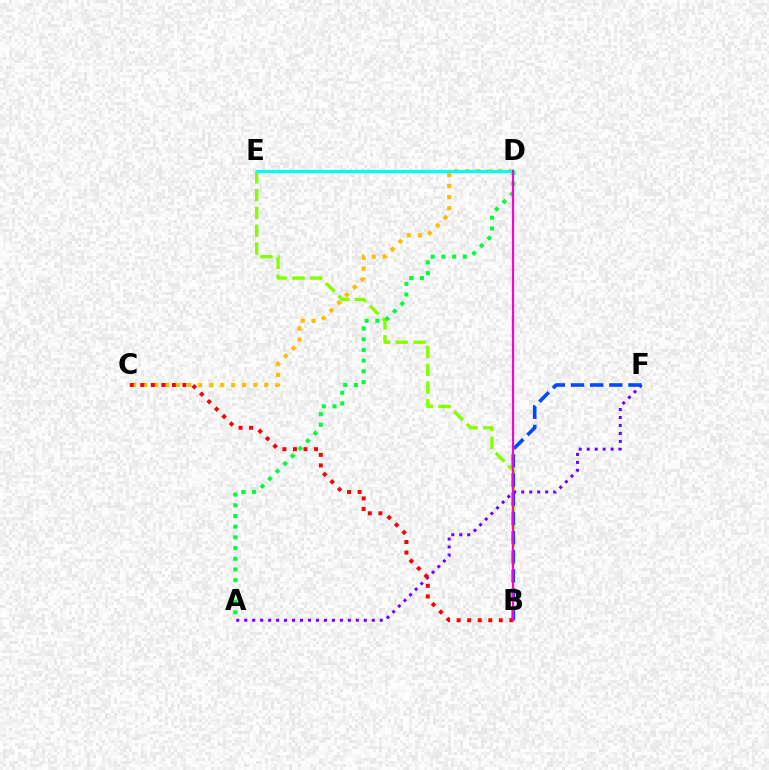{('B', 'E'): [{'color': '#84ff00', 'line_style': 'dashed', 'thickness': 2.42}], ('A', 'F'): [{'color': '#7200ff', 'line_style': 'dotted', 'thickness': 2.17}], ('C', 'D'): [{'color': '#ffbd00', 'line_style': 'dotted', 'thickness': 2.99}], ('A', 'D'): [{'color': '#00ff39', 'line_style': 'dotted', 'thickness': 2.91}], ('B', 'C'): [{'color': '#ff0000', 'line_style': 'dotted', 'thickness': 2.86}], ('B', 'F'): [{'color': '#004bff', 'line_style': 'dashed', 'thickness': 2.6}], ('D', 'E'): [{'color': '#00fff6', 'line_style': 'solid', 'thickness': 2.3}], ('B', 'D'): [{'color': '#ff00cf', 'line_style': 'solid', 'thickness': 1.54}]}